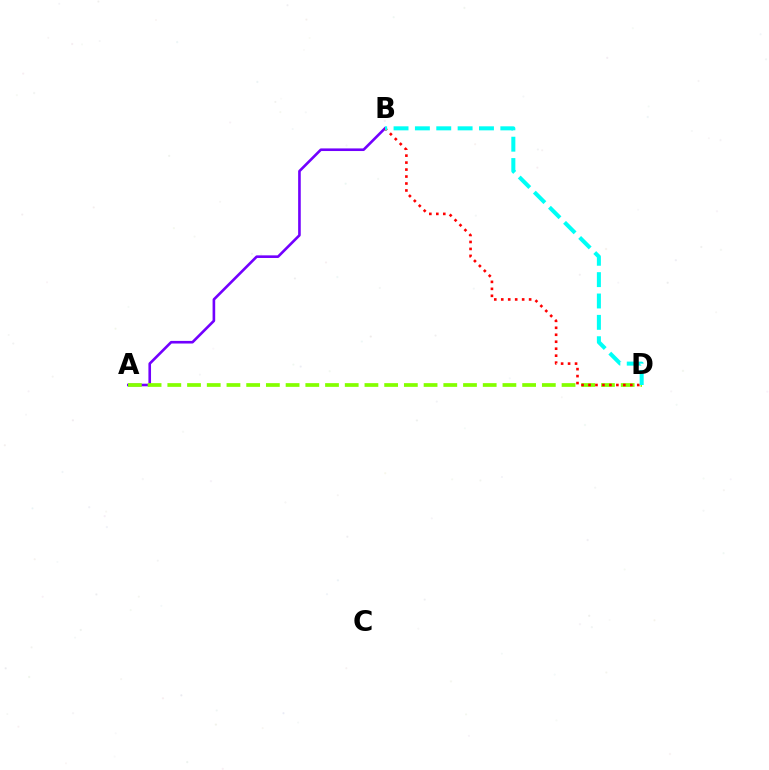{('A', 'B'): [{'color': '#7200ff', 'line_style': 'solid', 'thickness': 1.89}], ('A', 'D'): [{'color': '#84ff00', 'line_style': 'dashed', 'thickness': 2.68}], ('B', 'D'): [{'color': '#ff0000', 'line_style': 'dotted', 'thickness': 1.89}, {'color': '#00fff6', 'line_style': 'dashed', 'thickness': 2.9}]}